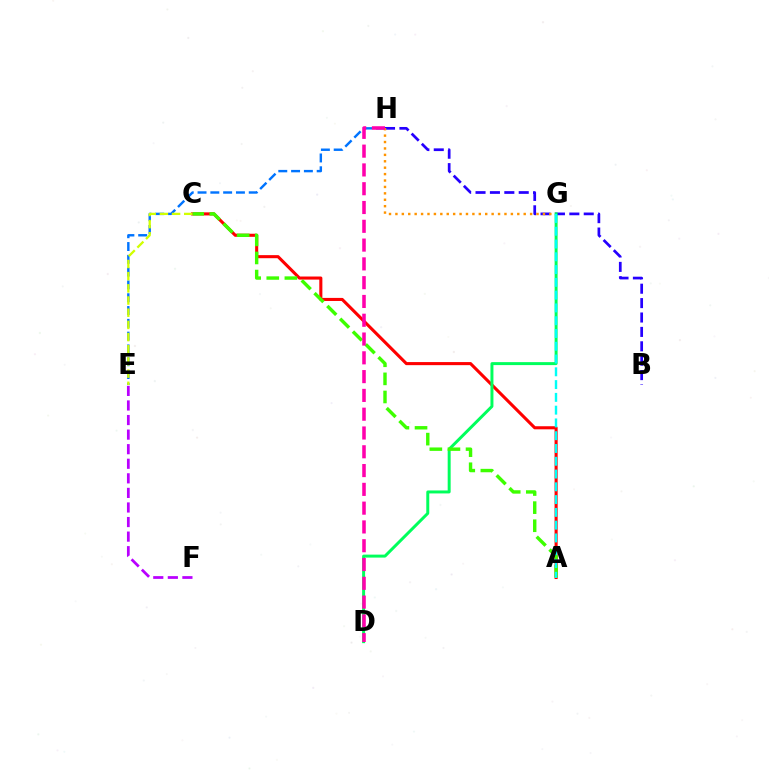{('E', 'H'): [{'color': '#0074ff', 'line_style': 'dashed', 'thickness': 1.74}], ('B', 'H'): [{'color': '#2500ff', 'line_style': 'dashed', 'thickness': 1.96}], ('G', 'H'): [{'color': '#ff9400', 'line_style': 'dotted', 'thickness': 1.74}], ('A', 'C'): [{'color': '#ff0000', 'line_style': 'solid', 'thickness': 2.22}, {'color': '#3dff00', 'line_style': 'dashed', 'thickness': 2.46}], ('D', 'G'): [{'color': '#00ff5c', 'line_style': 'solid', 'thickness': 2.14}], ('E', 'F'): [{'color': '#b900ff', 'line_style': 'dashed', 'thickness': 1.98}], ('A', 'G'): [{'color': '#00fff6', 'line_style': 'dashed', 'thickness': 1.74}], ('D', 'H'): [{'color': '#ff00ac', 'line_style': 'dashed', 'thickness': 2.55}], ('C', 'E'): [{'color': '#d1ff00', 'line_style': 'dashed', 'thickness': 1.66}]}